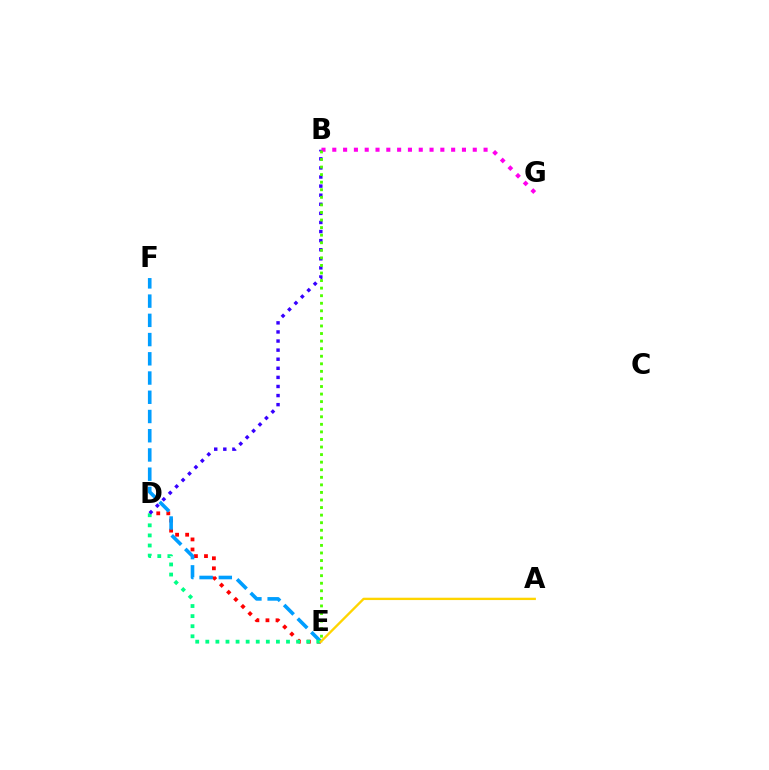{('D', 'E'): [{'color': '#ff0000', 'line_style': 'dotted', 'thickness': 2.73}, {'color': '#00ff86', 'line_style': 'dotted', 'thickness': 2.74}], ('E', 'F'): [{'color': '#009eff', 'line_style': 'dashed', 'thickness': 2.61}], ('B', 'D'): [{'color': '#3700ff', 'line_style': 'dotted', 'thickness': 2.47}], ('B', 'G'): [{'color': '#ff00ed', 'line_style': 'dotted', 'thickness': 2.94}], ('B', 'E'): [{'color': '#4fff00', 'line_style': 'dotted', 'thickness': 2.06}], ('A', 'E'): [{'color': '#ffd500', 'line_style': 'solid', 'thickness': 1.69}]}